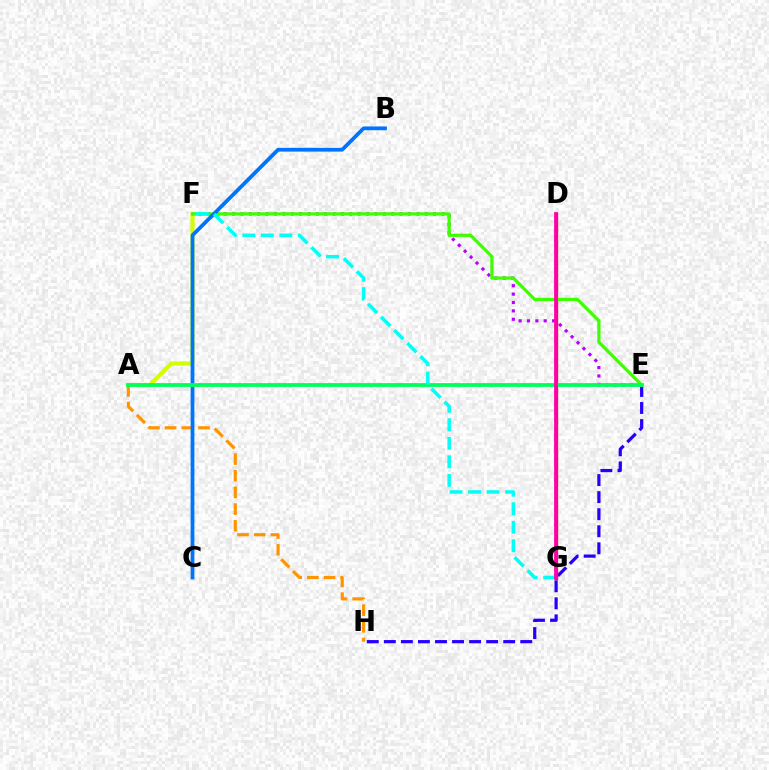{('A', 'F'): [{'color': '#d1ff00', 'line_style': 'solid', 'thickness': 2.97}], ('E', 'F'): [{'color': '#b900ff', 'line_style': 'dotted', 'thickness': 2.27}, {'color': '#3dff00', 'line_style': 'solid', 'thickness': 2.33}], ('E', 'H'): [{'color': '#2500ff', 'line_style': 'dashed', 'thickness': 2.32}], ('D', 'G'): [{'color': '#ff0000', 'line_style': 'solid', 'thickness': 2.38}, {'color': '#ff00ac', 'line_style': 'solid', 'thickness': 2.71}], ('A', 'H'): [{'color': '#ff9400', 'line_style': 'dashed', 'thickness': 2.27}], ('B', 'C'): [{'color': '#0074ff', 'line_style': 'solid', 'thickness': 2.72}], ('A', 'E'): [{'color': '#00ff5c', 'line_style': 'solid', 'thickness': 2.72}], ('F', 'G'): [{'color': '#00fff6', 'line_style': 'dashed', 'thickness': 2.51}]}